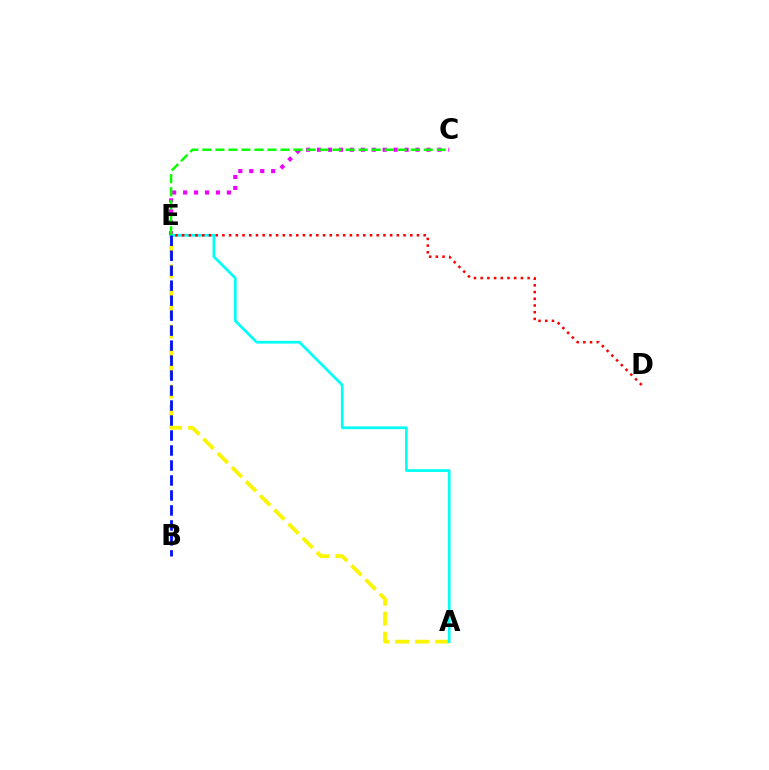{('A', 'E'): [{'color': '#fcf500', 'line_style': 'dashed', 'thickness': 2.72}, {'color': '#00fff6', 'line_style': 'solid', 'thickness': 1.96}], ('C', 'E'): [{'color': '#ee00ff', 'line_style': 'dotted', 'thickness': 2.97}, {'color': '#08ff00', 'line_style': 'dashed', 'thickness': 1.77}], ('D', 'E'): [{'color': '#ff0000', 'line_style': 'dotted', 'thickness': 1.82}], ('B', 'E'): [{'color': '#0010ff', 'line_style': 'dashed', 'thickness': 2.04}]}